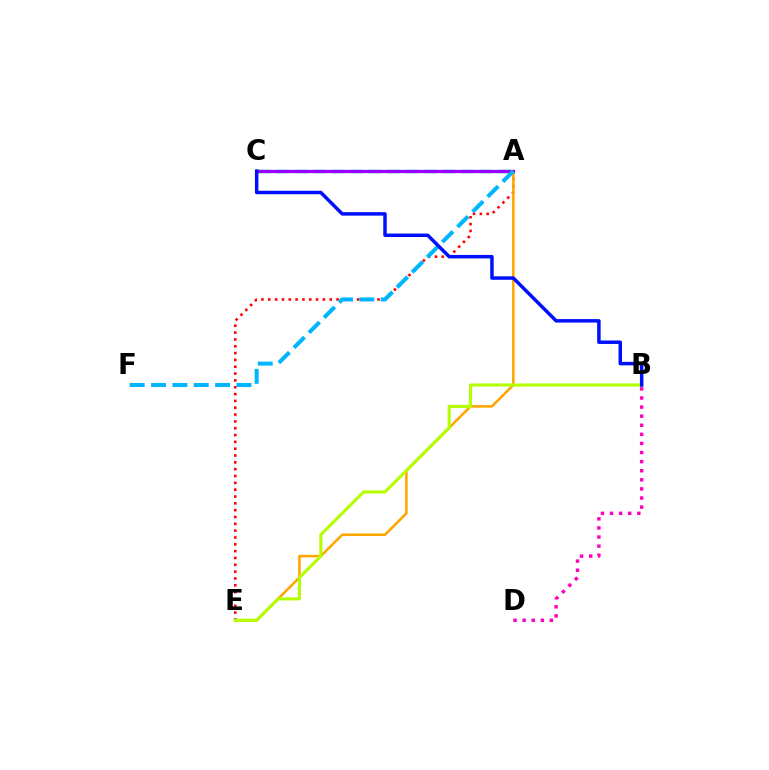{('A', 'E'): [{'color': '#ff0000', 'line_style': 'dotted', 'thickness': 1.86}, {'color': '#ffa500', 'line_style': 'solid', 'thickness': 1.83}], ('A', 'C'): [{'color': '#00ff9d', 'line_style': 'dashed', 'thickness': 2.51}, {'color': '#08ff00', 'line_style': 'solid', 'thickness': 2.1}, {'color': '#9b00ff', 'line_style': 'solid', 'thickness': 2.35}], ('B', 'E'): [{'color': '#b3ff00', 'line_style': 'solid', 'thickness': 2.22}], ('A', 'F'): [{'color': '#00b5ff', 'line_style': 'dashed', 'thickness': 2.9}], ('B', 'D'): [{'color': '#ff00bd', 'line_style': 'dotted', 'thickness': 2.47}], ('B', 'C'): [{'color': '#0010ff', 'line_style': 'solid', 'thickness': 2.51}]}